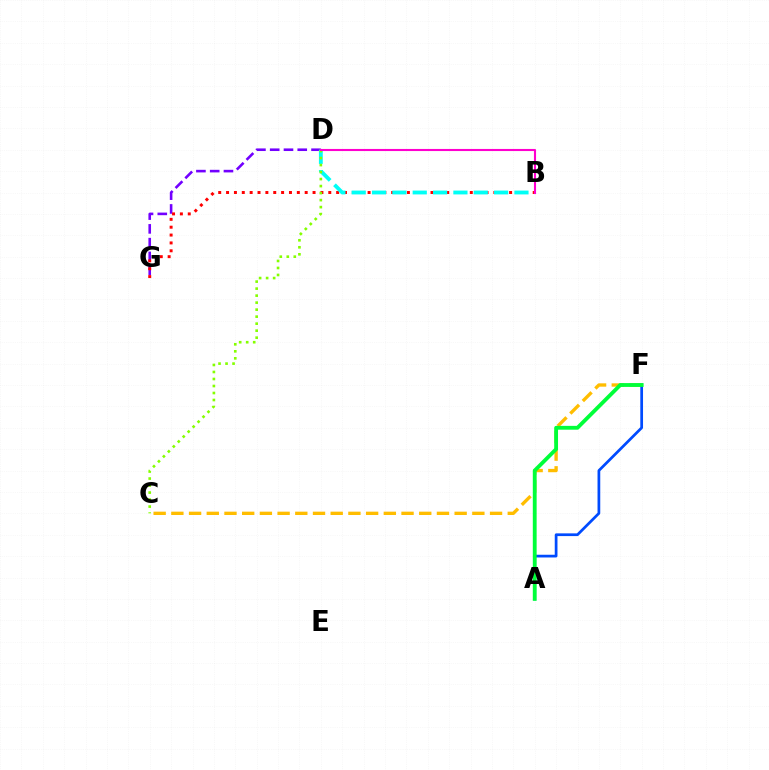{('D', 'G'): [{'color': '#7200ff', 'line_style': 'dashed', 'thickness': 1.87}], ('B', 'G'): [{'color': '#ff0000', 'line_style': 'dotted', 'thickness': 2.14}], ('B', 'D'): [{'color': '#00fff6', 'line_style': 'dashed', 'thickness': 2.76}, {'color': '#ff00cf', 'line_style': 'solid', 'thickness': 1.51}], ('C', 'F'): [{'color': '#ffbd00', 'line_style': 'dashed', 'thickness': 2.41}], ('C', 'D'): [{'color': '#84ff00', 'line_style': 'dotted', 'thickness': 1.9}], ('A', 'F'): [{'color': '#004bff', 'line_style': 'solid', 'thickness': 1.96}, {'color': '#00ff39', 'line_style': 'solid', 'thickness': 2.76}]}